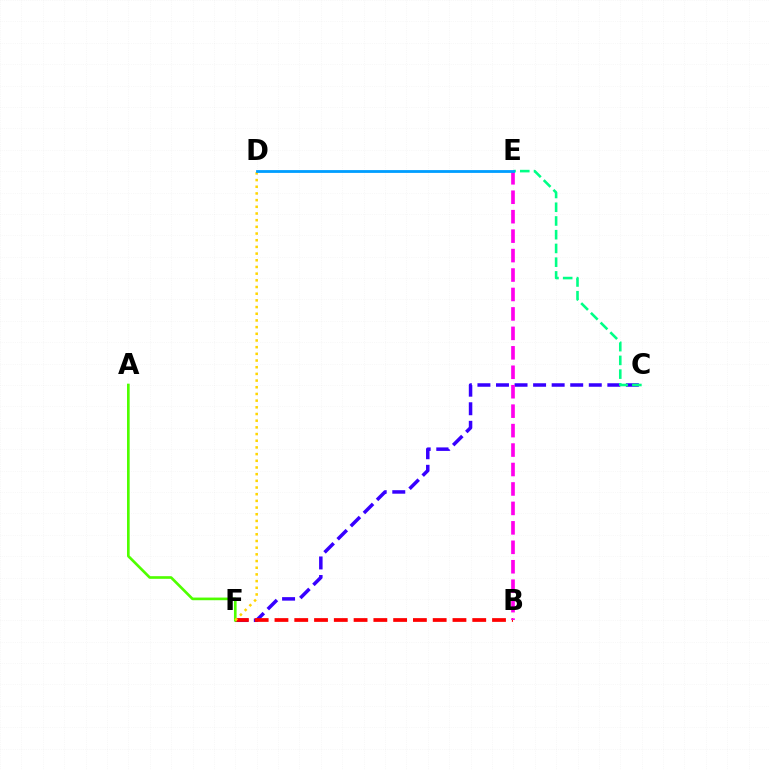{('C', 'F'): [{'color': '#3700ff', 'line_style': 'dashed', 'thickness': 2.52}], ('B', 'F'): [{'color': '#ff0000', 'line_style': 'dashed', 'thickness': 2.69}], ('B', 'E'): [{'color': '#ff00ed', 'line_style': 'dashed', 'thickness': 2.64}], ('C', 'E'): [{'color': '#00ff86', 'line_style': 'dashed', 'thickness': 1.87}], ('A', 'F'): [{'color': '#4fff00', 'line_style': 'solid', 'thickness': 1.91}], ('D', 'F'): [{'color': '#ffd500', 'line_style': 'dotted', 'thickness': 1.82}], ('D', 'E'): [{'color': '#009eff', 'line_style': 'solid', 'thickness': 2.02}]}